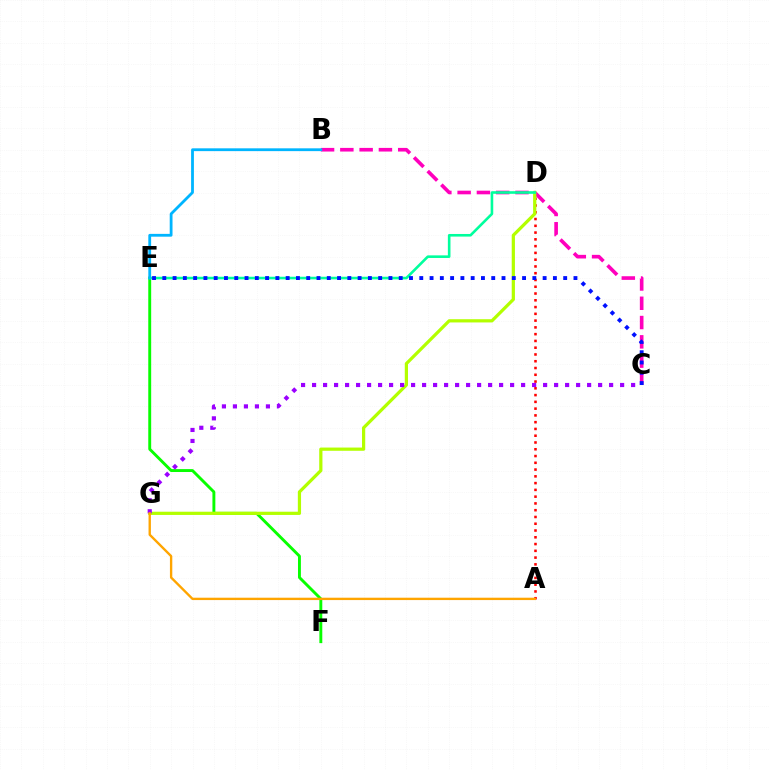{('A', 'D'): [{'color': '#ff0000', 'line_style': 'dotted', 'thickness': 1.84}], ('E', 'F'): [{'color': '#08ff00', 'line_style': 'solid', 'thickness': 2.09}], ('B', 'C'): [{'color': '#ff00bd', 'line_style': 'dashed', 'thickness': 2.62}], ('D', 'G'): [{'color': '#b3ff00', 'line_style': 'solid', 'thickness': 2.32}], ('D', 'E'): [{'color': '#00ff9d', 'line_style': 'solid', 'thickness': 1.88}], ('C', 'G'): [{'color': '#9b00ff', 'line_style': 'dotted', 'thickness': 2.99}], ('C', 'E'): [{'color': '#0010ff', 'line_style': 'dotted', 'thickness': 2.79}], ('A', 'G'): [{'color': '#ffa500', 'line_style': 'solid', 'thickness': 1.7}], ('B', 'E'): [{'color': '#00b5ff', 'line_style': 'solid', 'thickness': 2.02}]}